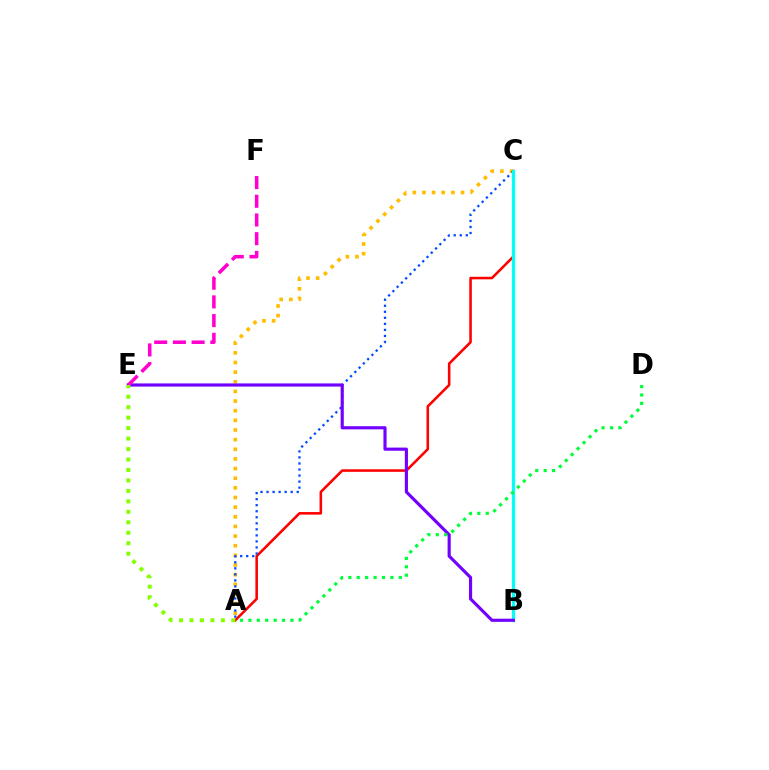{('A', 'C'): [{'color': '#ffbd00', 'line_style': 'dotted', 'thickness': 2.62}, {'color': '#ff0000', 'line_style': 'solid', 'thickness': 1.85}, {'color': '#004bff', 'line_style': 'dotted', 'thickness': 1.64}], ('B', 'C'): [{'color': '#00fff6', 'line_style': 'solid', 'thickness': 2.3}], ('B', 'E'): [{'color': '#7200ff', 'line_style': 'solid', 'thickness': 2.26}], ('E', 'F'): [{'color': '#ff00cf', 'line_style': 'dashed', 'thickness': 2.54}], ('A', 'D'): [{'color': '#00ff39', 'line_style': 'dotted', 'thickness': 2.28}], ('A', 'E'): [{'color': '#84ff00', 'line_style': 'dotted', 'thickness': 2.84}]}